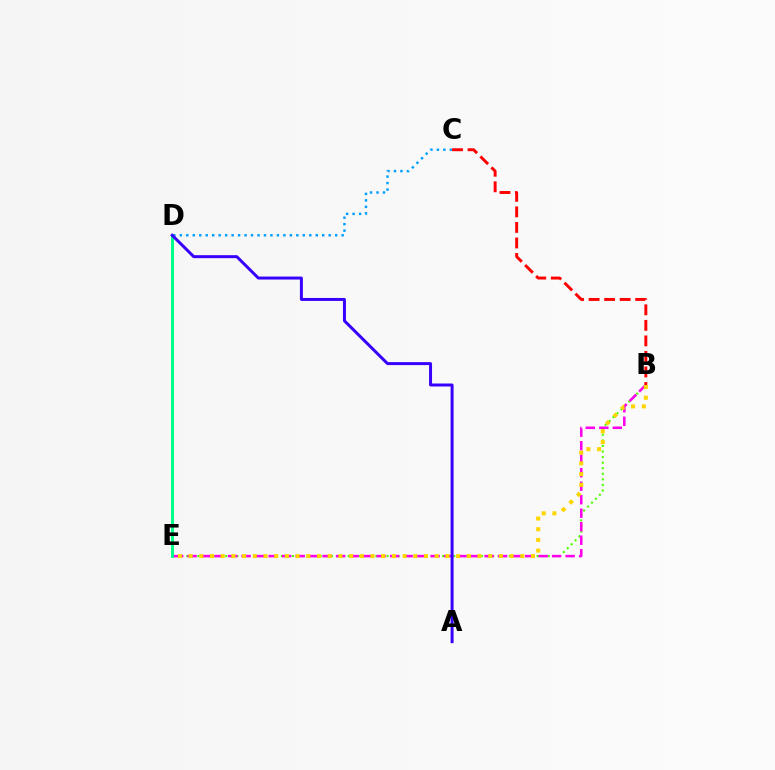{('C', 'D'): [{'color': '#009eff', 'line_style': 'dotted', 'thickness': 1.76}], ('D', 'E'): [{'color': '#00ff86', 'line_style': 'solid', 'thickness': 2.13}], ('B', 'E'): [{'color': '#4fff00', 'line_style': 'dotted', 'thickness': 1.51}, {'color': '#ff00ed', 'line_style': 'dashed', 'thickness': 1.83}, {'color': '#ffd500', 'line_style': 'dotted', 'thickness': 2.91}], ('A', 'D'): [{'color': '#3700ff', 'line_style': 'solid', 'thickness': 2.14}], ('B', 'C'): [{'color': '#ff0000', 'line_style': 'dashed', 'thickness': 2.11}]}